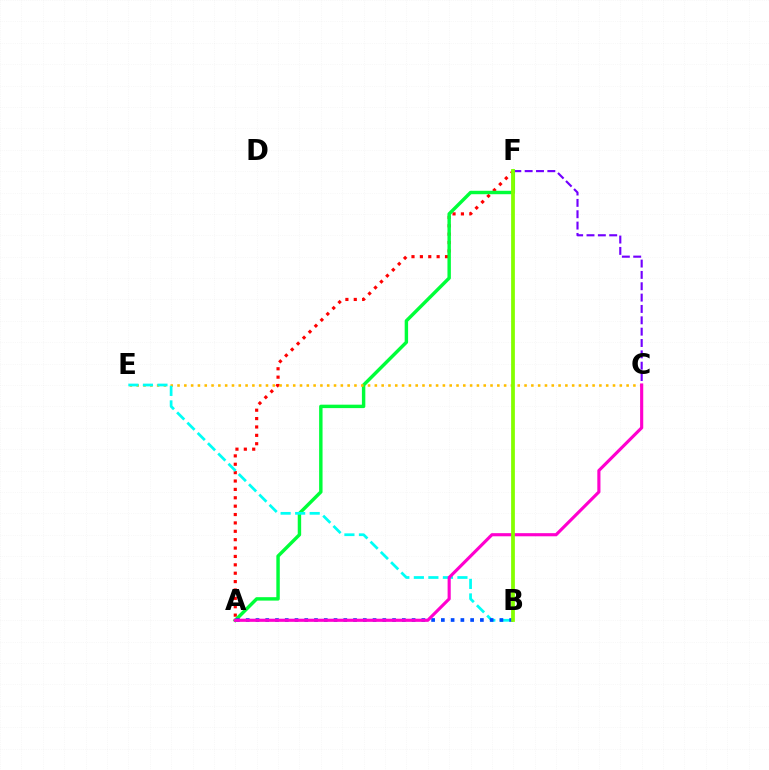{('A', 'F'): [{'color': '#ff0000', 'line_style': 'dotted', 'thickness': 2.28}, {'color': '#00ff39', 'line_style': 'solid', 'thickness': 2.47}], ('C', 'F'): [{'color': '#7200ff', 'line_style': 'dashed', 'thickness': 1.54}], ('C', 'E'): [{'color': '#ffbd00', 'line_style': 'dotted', 'thickness': 1.85}], ('B', 'E'): [{'color': '#00fff6', 'line_style': 'dashed', 'thickness': 1.97}], ('A', 'B'): [{'color': '#004bff', 'line_style': 'dotted', 'thickness': 2.65}], ('A', 'C'): [{'color': '#ff00cf', 'line_style': 'solid', 'thickness': 2.26}], ('B', 'F'): [{'color': '#84ff00', 'line_style': 'solid', 'thickness': 2.71}]}